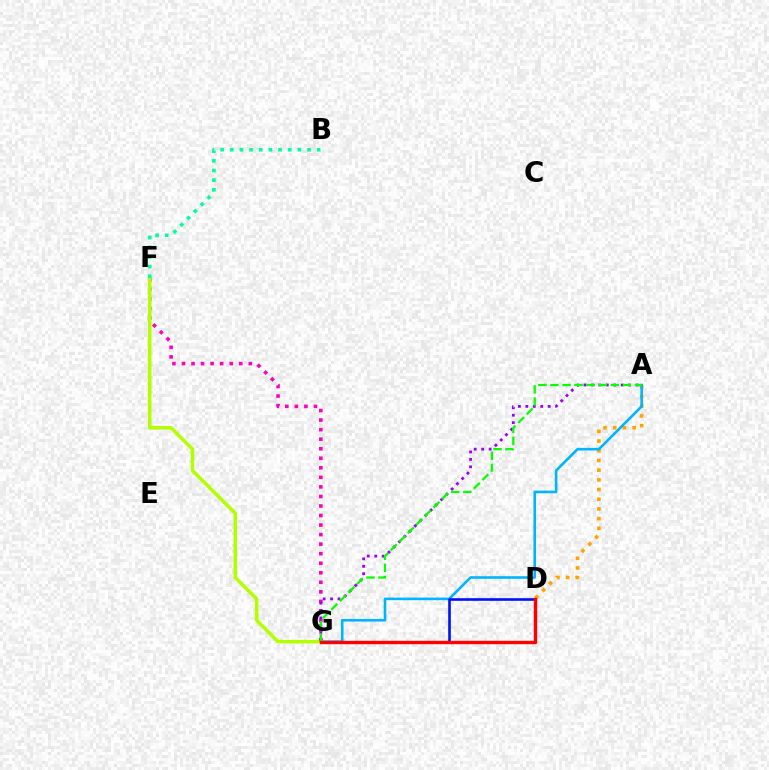{('A', 'D'): [{'color': '#ffa500', 'line_style': 'dotted', 'thickness': 2.64}], ('F', 'G'): [{'color': '#ff00bd', 'line_style': 'dotted', 'thickness': 2.59}, {'color': '#b3ff00', 'line_style': 'solid', 'thickness': 2.54}], ('A', 'G'): [{'color': '#00b5ff', 'line_style': 'solid', 'thickness': 1.88}, {'color': '#9b00ff', 'line_style': 'dotted', 'thickness': 2.02}, {'color': '#08ff00', 'line_style': 'dashed', 'thickness': 1.64}], ('B', 'F'): [{'color': '#00ff9d', 'line_style': 'dotted', 'thickness': 2.62}], ('D', 'G'): [{'color': '#0010ff', 'line_style': 'solid', 'thickness': 1.89}, {'color': '#ff0000', 'line_style': 'solid', 'thickness': 2.44}]}